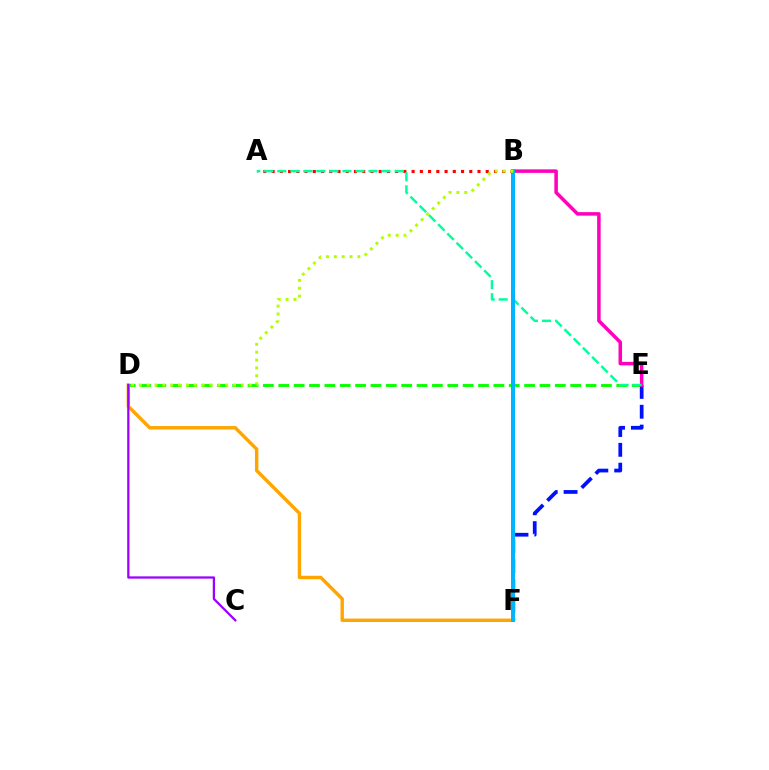{('D', 'E'): [{'color': '#08ff00', 'line_style': 'dashed', 'thickness': 2.09}], ('D', 'F'): [{'color': '#ffa500', 'line_style': 'solid', 'thickness': 2.46}], ('E', 'F'): [{'color': '#0010ff', 'line_style': 'dashed', 'thickness': 2.69}], ('B', 'E'): [{'color': '#ff00bd', 'line_style': 'solid', 'thickness': 2.53}], ('A', 'B'): [{'color': '#ff0000', 'line_style': 'dotted', 'thickness': 2.24}], ('A', 'E'): [{'color': '#00ff9d', 'line_style': 'dashed', 'thickness': 1.77}], ('C', 'D'): [{'color': '#9b00ff', 'line_style': 'solid', 'thickness': 1.63}], ('B', 'F'): [{'color': '#00b5ff', 'line_style': 'solid', 'thickness': 2.88}], ('B', 'D'): [{'color': '#b3ff00', 'line_style': 'dotted', 'thickness': 2.13}]}